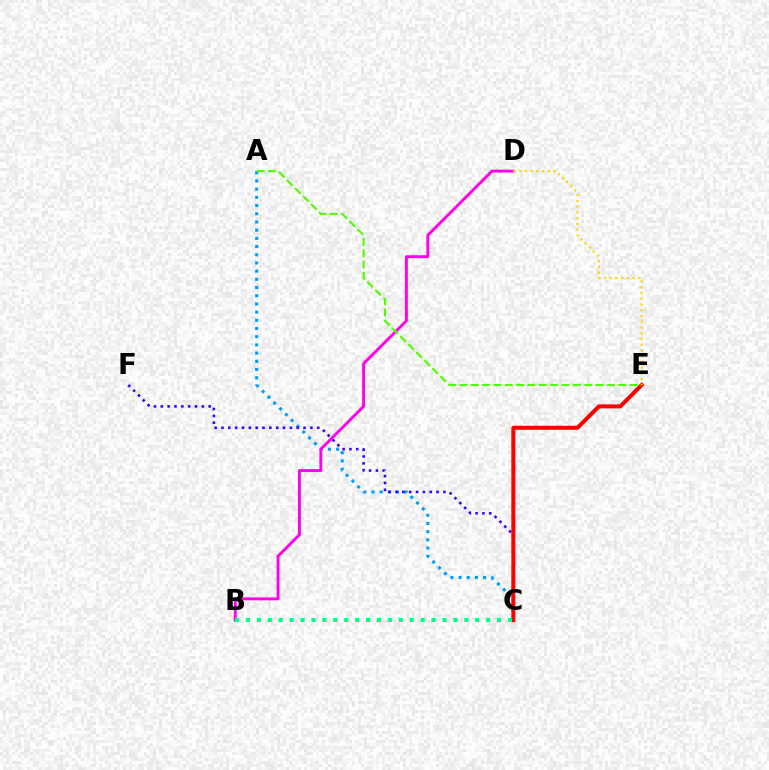{('A', 'C'): [{'color': '#009eff', 'line_style': 'dotted', 'thickness': 2.23}], ('B', 'D'): [{'color': '#ff00ed', 'line_style': 'solid', 'thickness': 2.08}], ('C', 'F'): [{'color': '#3700ff', 'line_style': 'dotted', 'thickness': 1.86}], ('C', 'E'): [{'color': '#ff0000', 'line_style': 'solid', 'thickness': 2.9}], ('A', 'E'): [{'color': '#4fff00', 'line_style': 'dashed', 'thickness': 1.54}], ('B', 'C'): [{'color': '#00ff86', 'line_style': 'dotted', 'thickness': 2.97}], ('D', 'E'): [{'color': '#ffd500', 'line_style': 'dotted', 'thickness': 1.56}]}